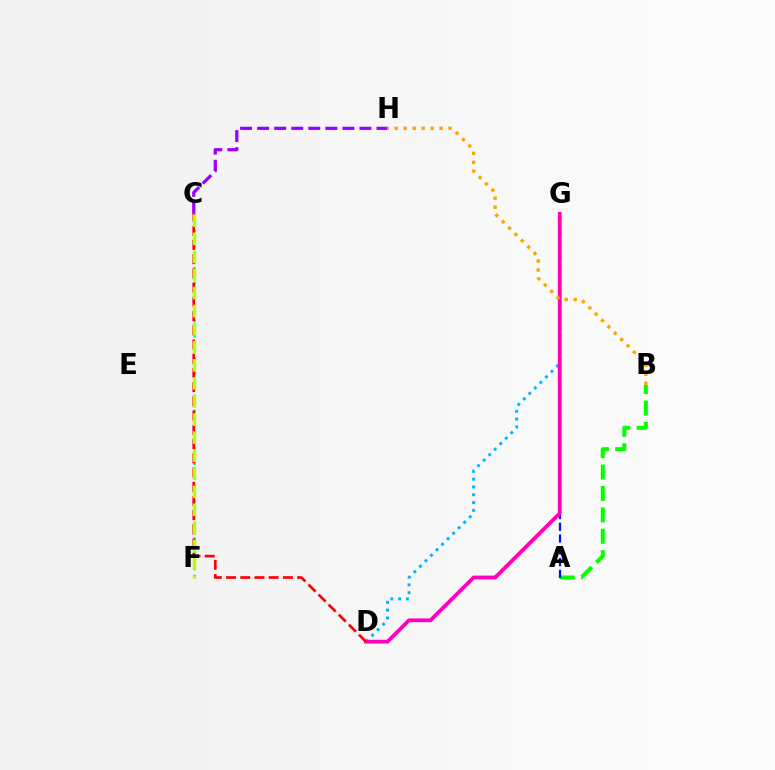{('D', 'G'): [{'color': '#00b5ff', 'line_style': 'dotted', 'thickness': 2.12}, {'color': '#ff00bd', 'line_style': 'solid', 'thickness': 2.72}], ('A', 'B'): [{'color': '#08ff00', 'line_style': 'dashed', 'thickness': 2.91}], ('A', 'G'): [{'color': '#0010ff', 'line_style': 'dashed', 'thickness': 1.6}], ('C', 'F'): [{'color': '#00ff9d', 'line_style': 'dotted', 'thickness': 2.04}, {'color': '#b3ff00', 'line_style': 'dashed', 'thickness': 2.45}], ('C', 'H'): [{'color': '#9b00ff', 'line_style': 'dashed', 'thickness': 2.32}], ('C', 'D'): [{'color': '#ff0000', 'line_style': 'dashed', 'thickness': 1.93}], ('B', 'H'): [{'color': '#ffa500', 'line_style': 'dotted', 'thickness': 2.44}]}